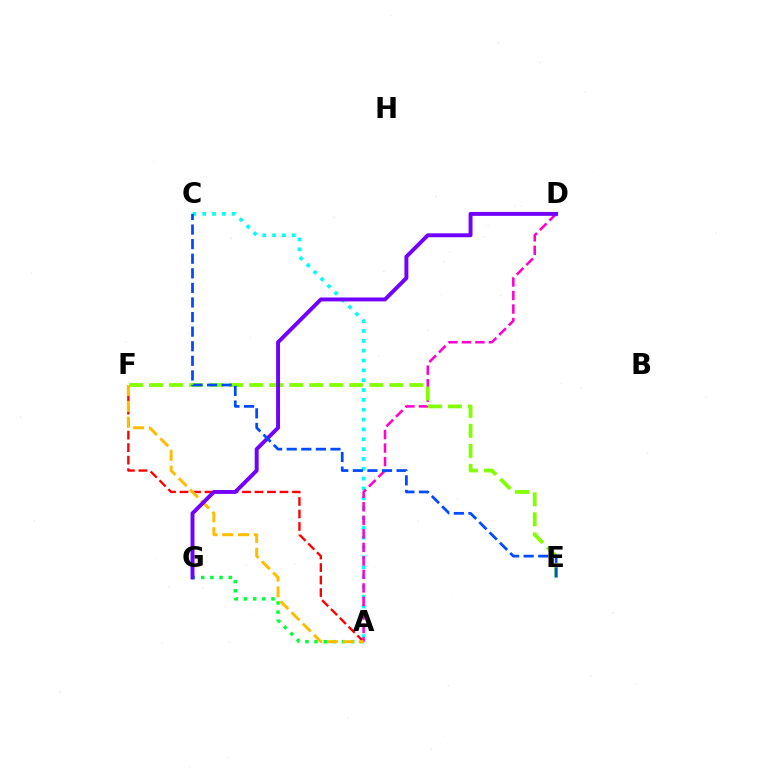{('A', 'G'): [{'color': '#00ff39', 'line_style': 'dotted', 'thickness': 2.49}], ('A', 'F'): [{'color': '#ff0000', 'line_style': 'dashed', 'thickness': 1.7}, {'color': '#ffbd00', 'line_style': 'dashed', 'thickness': 2.15}], ('A', 'C'): [{'color': '#00fff6', 'line_style': 'dotted', 'thickness': 2.67}], ('A', 'D'): [{'color': '#ff00cf', 'line_style': 'dashed', 'thickness': 1.84}], ('E', 'F'): [{'color': '#84ff00', 'line_style': 'dashed', 'thickness': 2.72}], ('D', 'G'): [{'color': '#7200ff', 'line_style': 'solid', 'thickness': 2.82}], ('C', 'E'): [{'color': '#004bff', 'line_style': 'dashed', 'thickness': 1.98}]}